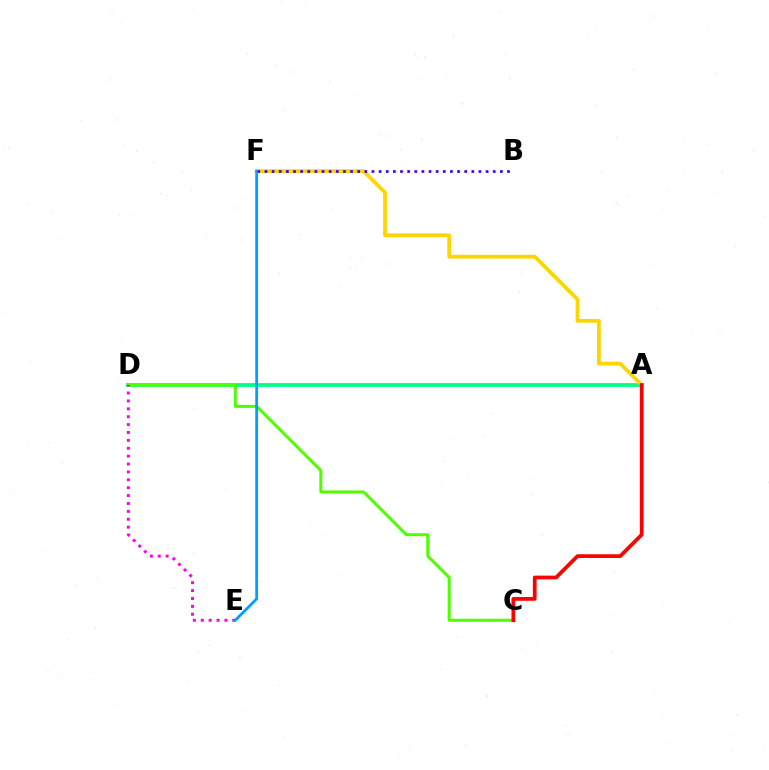{('A', 'D'): [{'color': '#00ff86', 'line_style': 'solid', 'thickness': 2.72}], ('A', 'F'): [{'color': '#ffd500', 'line_style': 'solid', 'thickness': 2.71}], ('C', 'D'): [{'color': '#4fff00', 'line_style': 'solid', 'thickness': 2.17}], ('D', 'E'): [{'color': '#ff00ed', 'line_style': 'dotted', 'thickness': 2.14}], ('B', 'F'): [{'color': '#3700ff', 'line_style': 'dotted', 'thickness': 1.94}], ('E', 'F'): [{'color': '#009eff', 'line_style': 'solid', 'thickness': 2.01}], ('A', 'C'): [{'color': '#ff0000', 'line_style': 'solid', 'thickness': 2.7}]}